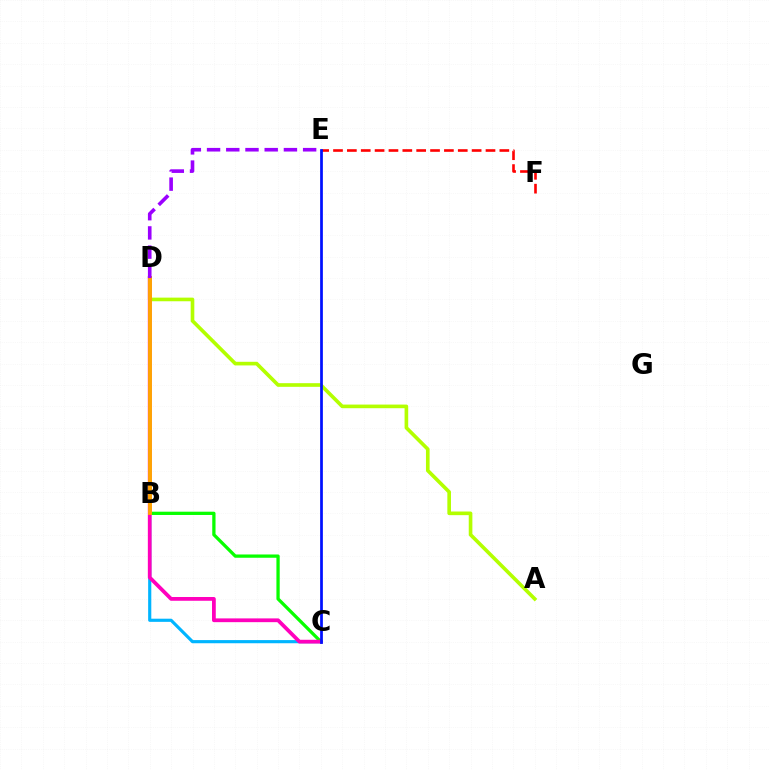{('A', 'D'): [{'color': '#b3ff00', 'line_style': 'solid', 'thickness': 2.62}], ('B', 'D'): [{'color': '#00ff9d', 'line_style': 'dashed', 'thickness': 1.62}, {'color': '#ffa500', 'line_style': 'solid', 'thickness': 2.78}], ('B', 'C'): [{'color': '#08ff00', 'line_style': 'solid', 'thickness': 2.36}, {'color': '#00b5ff', 'line_style': 'solid', 'thickness': 2.27}], ('E', 'F'): [{'color': '#ff0000', 'line_style': 'dashed', 'thickness': 1.88}], ('C', 'D'): [{'color': '#ff00bd', 'line_style': 'solid', 'thickness': 2.71}], ('D', 'E'): [{'color': '#9b00ff', 'line_style': 'dashed', 'thickness': 2.61}], ('C', 'E'): [{'color': '#0010ff', 'line_style': 'solid', 'thickness': 1.97}]}